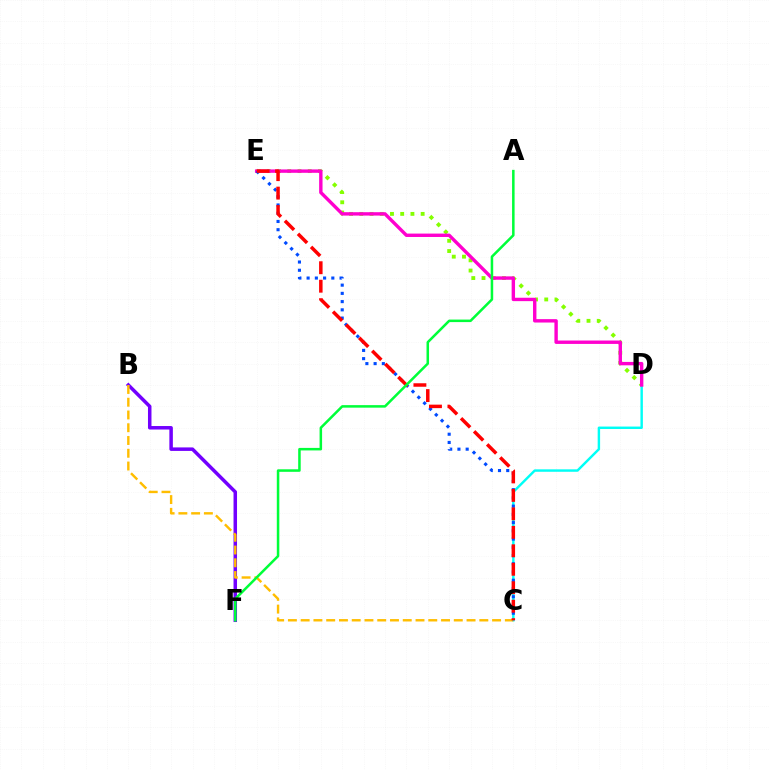{('C', 'D'): [{'color': '#00fff6', 'line_style': 'solid', 'thickness': 1.75}], ('B', 'F'): [{'color': '#7200ff', 'line_style': 'solid', 'thickness': 2.52}], ('D', 'E'): [{'color': '#84ff00', 'line_style': 'dotted', 'thickness': 2.78}, {'color': '#ff00cf', 'line_style': 'solid', 'thickness': 2.44}], ('B', 'C'): [{'color': '#ffbd00', 'line_style': 'dashed', 'thickness': 1.73}], ('C', 'E'): [{'color': '#004bff', 'line_style': 'dotted', 'thickness': 2.24}, {'color': '#ff0000', 'line_style': 'dashed', 'thickness': 2.51}], ('A', 'F'): [{'color': '#00ff39', 'line_style': 'solid', 'thickness': 1.82}]}